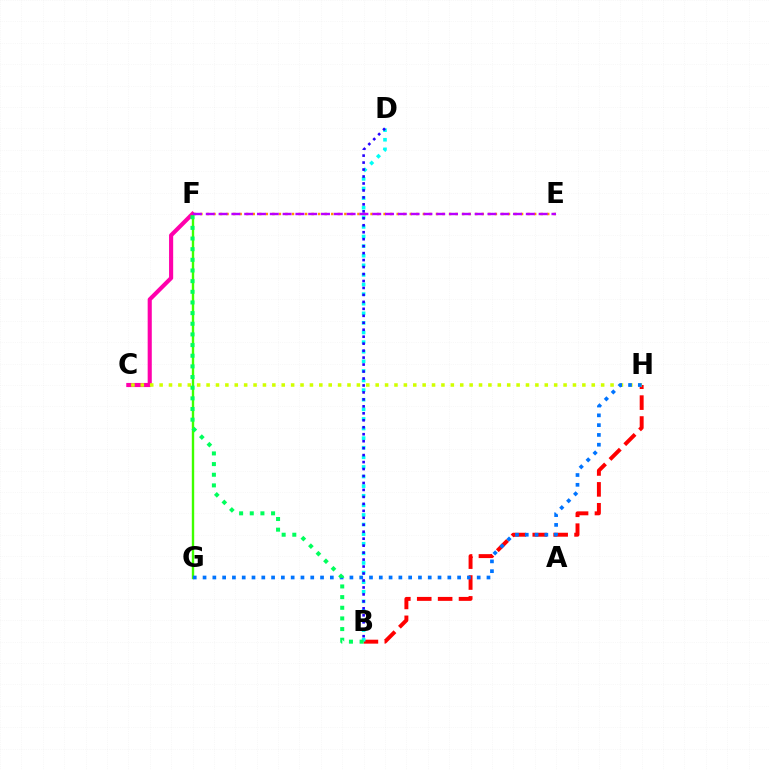{('B', 'H'): [{'color': '#ff0000', 'line_style': 'dashed', 'thickness': 2.84}], ('B', 'D'): [{'color': '#00fff6', 'line_style': 'dotted', 'thickness': 2.61}, {'color': '#2500ff', 'line_style': 'dotted', 'thickness': 1.89}], ('F', 'G'): [{'color': '#3dff00', 'line_style': 'solid', 'thickness': 1.71}], ('C', 'F'): [{'color': '#ff00ac', 'line_style': 'solid', 'thickness': 2.97}], ('C', 'H'): [{'color': '#d1ff00', 'line_style': 'dotted', 'thickness': 2.55}], ('E', 'F'): [{'color': '#ff9400', 'line_style': 'dotted', 'thickness': 1.78}, {'color': '#b900ff', 'line_style': 'dashed', 'thickness': 1.74}], ('G', 'H'): [{'color': '#0074ff', 'line_style': 'dotted', 'thickness': 2.66}], ('B', 'F'): [{'color': '#00ff5c', 'line_style': 'dotted', 'thickness': 2.9}]}